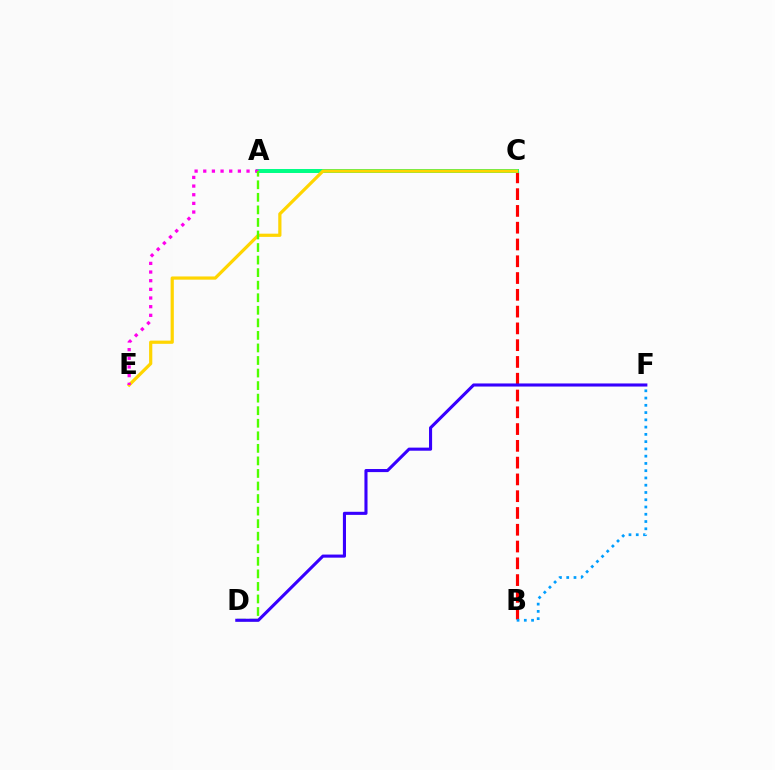{('B', 'C'): [{'color': '#ff0000', 'line_style': 'dashed', 'thickness': 2.28}], ('A', 'C'): [{'color': '#00ff86', 'line_style': 'solid', 'thickness': 2.86}], ('B', 'F'): [{'color': '#009eff', 'line_style': 'dotted', 'thickness': 1.97}], ('C', 'E'): [{'color': '#ffd500', 'line_style': 'solid', 'thickness': 2.31}], ('A', 'E'): [{'color': '#ff00ed', 'line_style': 'dotted', 'thickness': 2.35}], ('A', 'D'): [{'color': '#4fff00', 'line_style': 'dashed', 'thickness': 1.71}], ('D', 'F'): [{'color': '#3700ff', 'line_style': 'solid', 'thickness': 2.22}]}